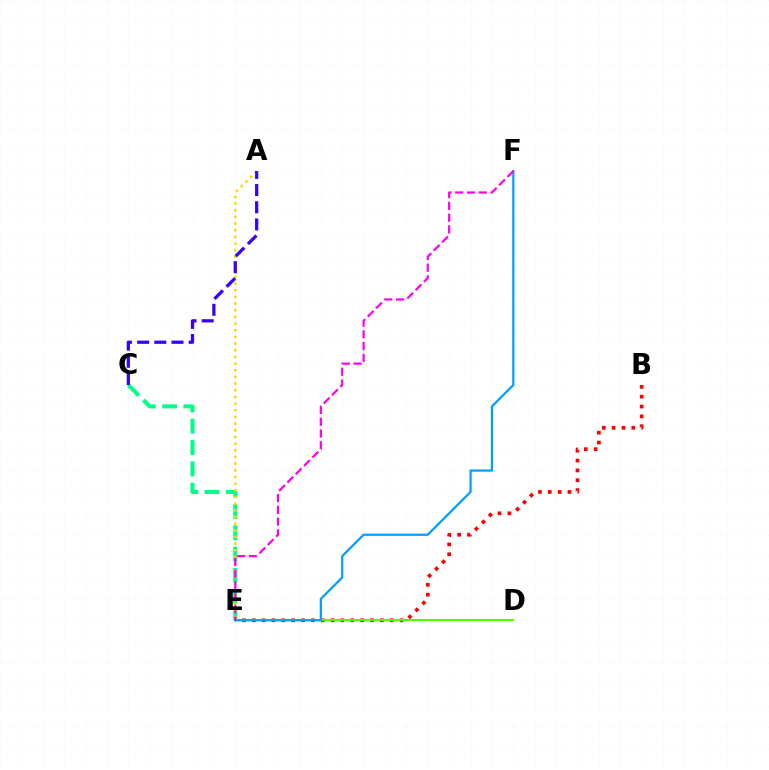{('C', 'E'): [{'color': '#00ff86', 'line_style': 'dashed', 'thickness': 2.9}], ('A', 'E'): [{'color': '#ffd500', 'line_style': 'dotted', 'thickness': 1.81}], ('B', 'E'): [{'color': '#ff0000', 'line_style': 'dotted', 'thickness': 2.68}], ('D', 'E'): [{'color': '#4fff00', 'line_style': 'solid', 'thickness': 1.51}], ('E', 'F'): [{'color': '#009eff', 'line_style': 'solid', 'thickness': 1.61}, {'color': '#ff00ed', 'line_style': 'dashed', 'thickness': 1.6}], ('A', 'C'): [{'color': '#3700ff', 'line_style': 'dashed', 'thickness': 2.34}]}